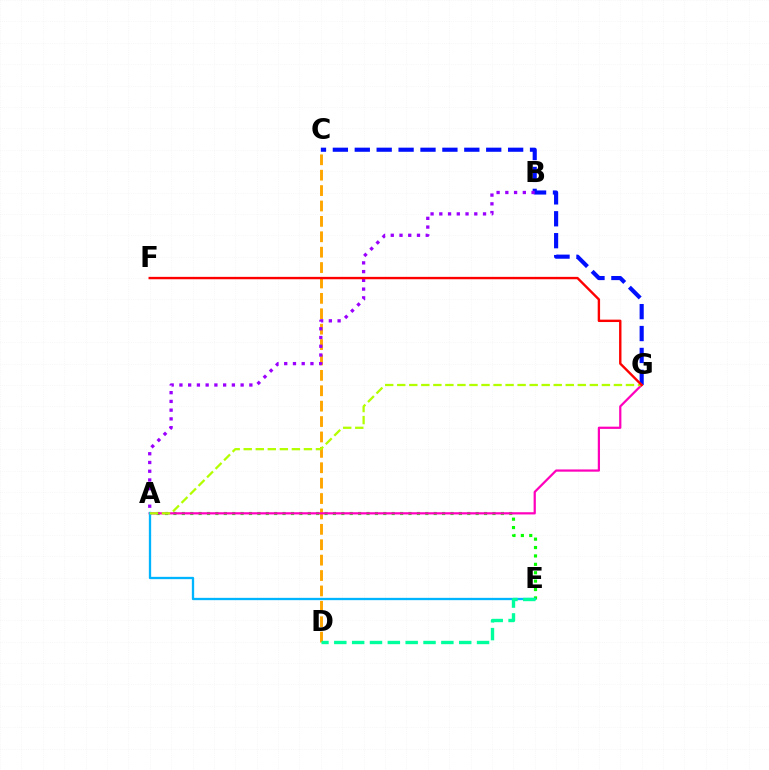{('C', 'G'): [{'color': '#0010ff', 'line_style': 'dashed', 'thickness': 2.98}], ('A', 'E'): [{'color': '#08ff00', 'line_style': 'dotted', 'thickness': 2.28}, {'color': '#00b5ff', 'line_style': 'solid', 'thickness': 1.67}], ('C', 'D'): [{'color': '#ffa500', 'line_style': 'dashed', 'thickness': 2.09}], ('A', 'G'): [{'color': '#ff00bd', 'line_style': 'solid', 'thickness': 1.6}, {'color': '#b3ff00', 'line_style': 'dashed', 'thickness': 1.64}], ('D', 'E'): [{'color': '#00ff9d', 'line_style': 'dashed', 'thickness': 2.42}], ('A', 'B'): [{'color': '#9b00ff', 'line_style': 'dotted', 'thickness': 2.38}], ('F', 'G'): [{'color': '#ff0000', 'line_style': 'solid', 'thickness': 1.72}]}